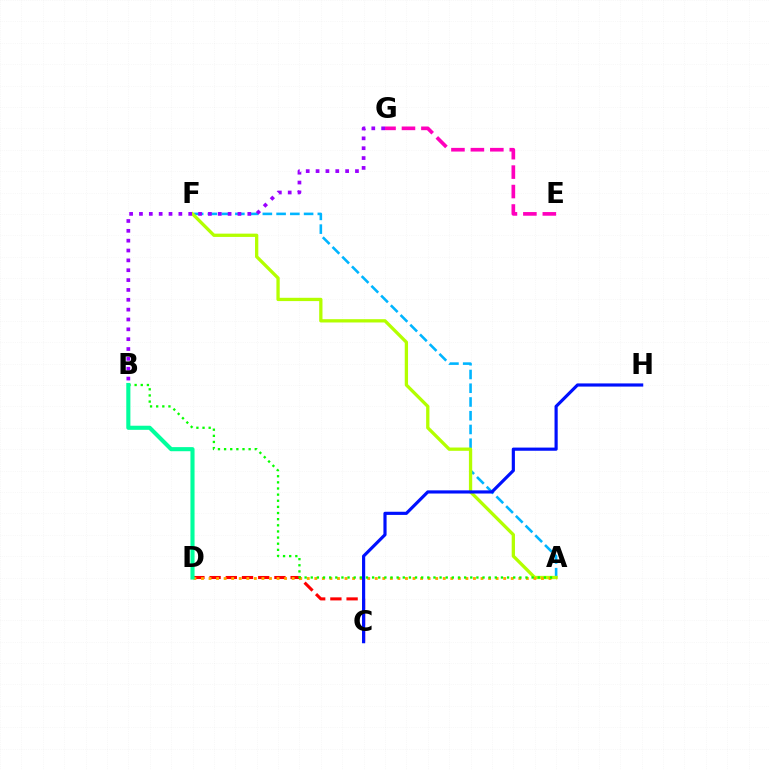{('A', 'F'): [{'color': '#00b5ff', 'line_style': 'dashed', 'thickness': 1.87}, {'color': '#b3ff00', 'line_style': 'solid', 'thickness': 2.37}], ('B', 'G'): [{'color': '#9b00ff', 'line_style': 'dotted', 'thickness': 2.68}], ('C', 'D'): [{'color': '#ff0000', 'line_style': 'dashed', 'thickness': 2.2}], ('A', 'D'): [{'color': '#ffa500', 'line_style': 'dotted', 'thickness': 2.05}], ('E', 'G'): [{'color': '#ff00bd', 'line_style': 'dashed', 'thickness': 2.64}], ('C', 'H'): [{'color': '#0010ff', 'line_style': 'solid', 'thickness': 2.28}], ('A', 'B'): [{'color': '#08ff00', 'line_style': 'dotted', 'thickness': 1.67}], ('B', 'D'): [{'color': '#00ff9d', 'line_style': 'solid', 'thickness': 2.95}]}